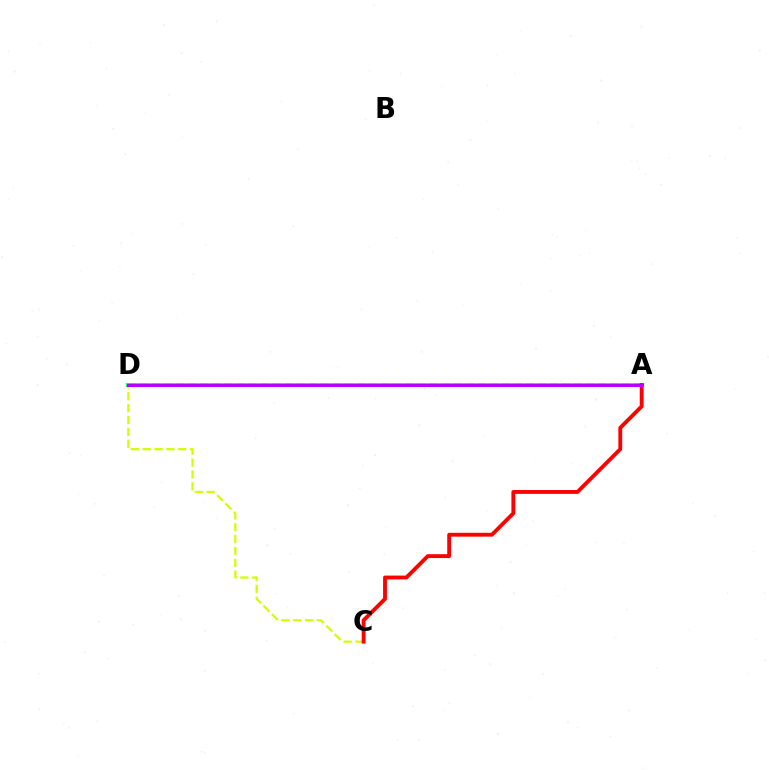{('C', 'D'): [{'color': '#d1ff00', 'line_style': 'dashed', 'thickness': 1.61}], ('A', 'D'): [{'color': '#00ff5c', 'line_style': 'solid', 'thickness': 2.79}, {'color': '#0074ff', 'line_style': 'dashed', 'thickness': 1.64}, {'color': '#b900ff', 'line_style': 'solid', 'thickness': 2.15}], ('A', 'C'): [{'color': '#ff0000', 'line_style': 'solid', 'thickness': 2.77}]}